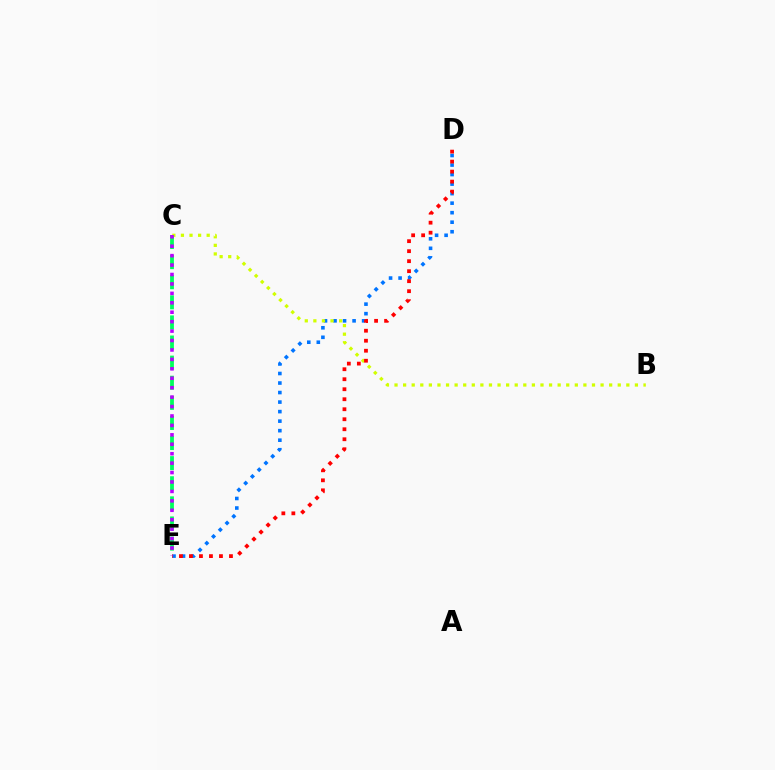{('D', 'E'): [{'color': '#0074ff', 'line_style': 'dotted', 'thickness': 2.59}, {'color': '#ff0000', 'line_style': 'dotted', 'thickness': 2.72}], ('B', 'C'): [{'color': '#d1ff00', 'line_style': 'dotted', 'thickness': 2.33}], ('C', 'E'): [{'color': '#00ff5c', 'line_style': 'dashed', 'thickness': 2.73}, {'color': '#b900ff', 'line_style': 'dotted', 'thickness': 2.56}]}